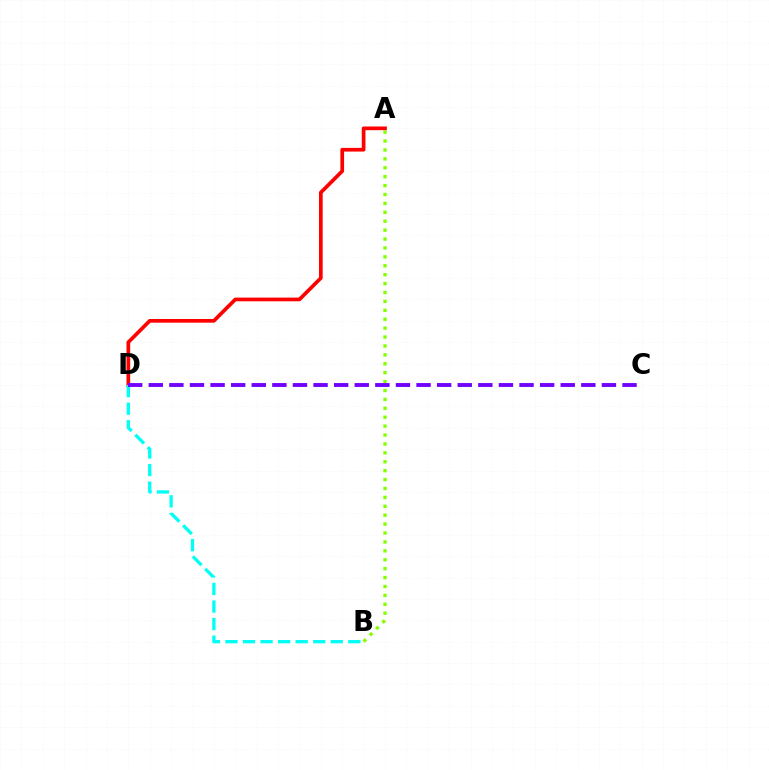{('A', 'B'): [{'color': '#84ff00', 'line_style': 'dotted', 'thickness': 2.42}], ('A', 'D'): [{'color': '#ff0000', 'line_style': 'solid', 'thickness': 2.66}], ('B', 'D'): [{'color': '#00fff6', 'line_style': 'dashed', 'thickness': 2.39}], ('C', 'D'): [{'color': '#7200ff', 'line_style': 'dashed', 'thickness': 2.8}]}